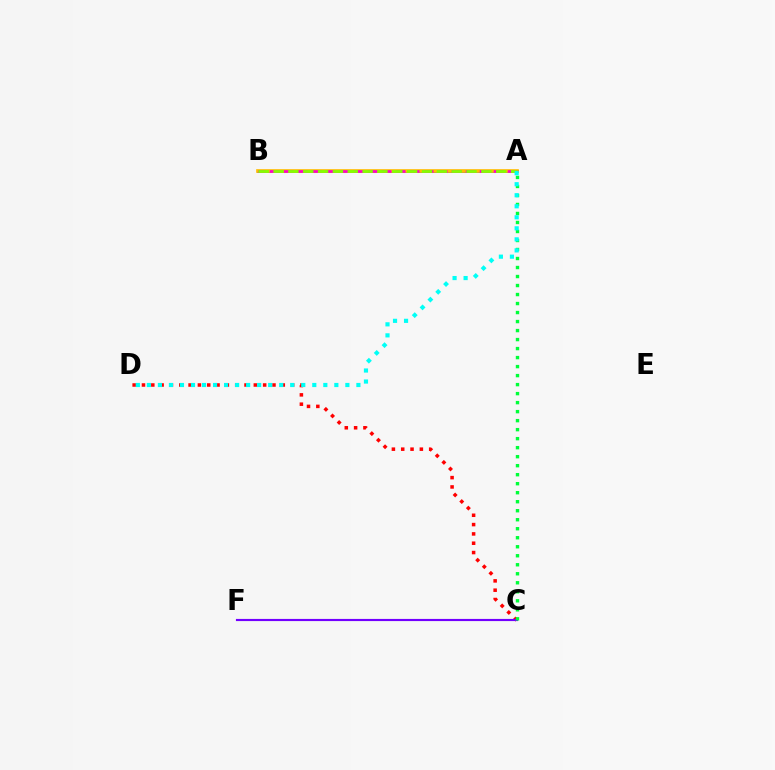{('C', 'D'): [{'color': '#ff0000', 'line_style': 'dotted', 'thickness': 2.53}], ('C', 'F'): [{'color': '#7200ff', 'line_style': 'solid', 'thickness': 1.55}], ('A', 'B'): [{'color': '#004bff', 'line_style': 'solid', 'thickness': 2.09}, {'color': '#ffbd00', 'line_style': 'solid', 'thickness': 2.63}, {'color': '#ff00cf', 'line_style': 'dashed', 'thickness': 1.9}, {'color': '#84ff00', 'line_style': 'dashed', 'thickness': 2.02}], ('A', 'C'): [{'color': '#00ff39', 'line_style': 'dotted', 'thickness': 2.45}], ('A', 'D'): [{'color': '#00fff6', 'line_style': 'dotted', 'thickness': 3.0}]}